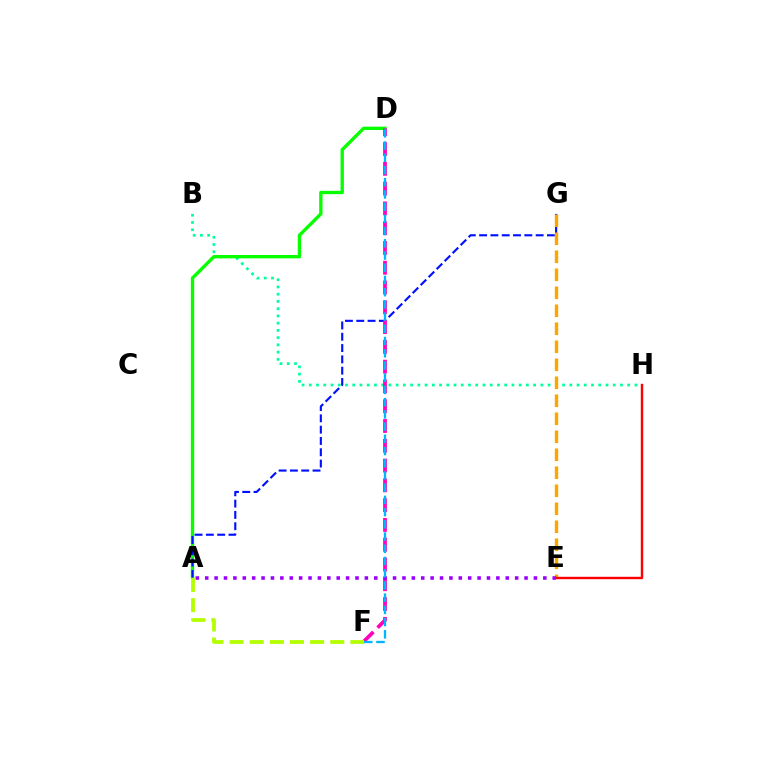{('B', 'H'): [{'color': '#00ff9d', 'line_style': 'dotted', 'thickness': 1.97}], ('A', 'D'): [{'color': '#08ff00', 'line_style': 'solid', 'thickness': 2.41}], ('A', 'G'): [{'color': '#0010ff', 'line_style': 'dashed', 'thickness': 1.54}], ('E', 'G'): [{'color': '#ffa500', 'line_style': 'dashed', 'thickness': 2.45}], ('D', 'F'): [{'color': '#ff00bd', 'line_style': 'dashed', 'thickness': 2.69}, {'color': '#00b5ff', 'line_style': 'dashed', 'thickness': 1.66}], ('A', 'F'): [{'color': '#b3ff00', 'line_style': 'dashed', 'thickness': 2.73}], ('E', 'H'): [{'color': '#ff0000', 'line_style': 'solid', 'thickness': 1.74}], ('A', 'E'): [{'color': '#9b00ff', 'line_style': 'dotted', 'thickness': 2.55}]}